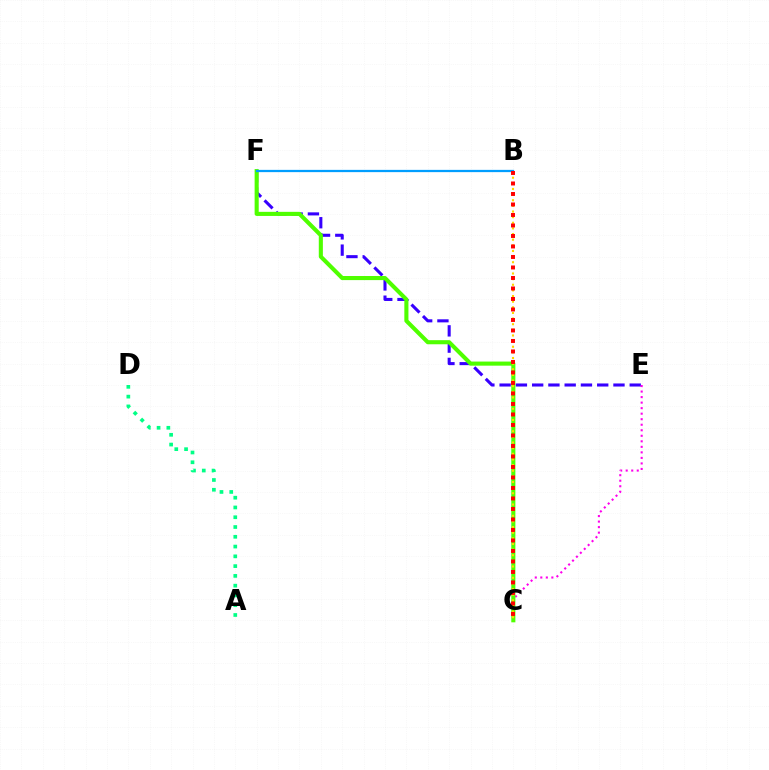{('A', 'D'): [{'color': '#00ff86', 'line_style': 'dotted', 'thickness': 2.66}], ('E', 'F'): [{'color': '#3700ff', 'line_style': 'dashed', 'thickness': 2.21}], ('C', 'E'): [{'color': '#ff00ed', 'line_style': 'dotted', 'thickness': 1.5}], ('C', 'F'): [{'color': '#4fff00', 'line_style': 'solid', 'thickness': 2.95}], ('B', 'C'): [{'color': '#ffd500', 'line_style': 'dotted', 'thickness': 1.53}, {'color': '#ff0000', 'line_style': 'dotted', 'thickness': 2.85}], ('B', 'F'): [{'color': '#009eff', 'line_style': 'solid', 'thickness': 1.63}]}